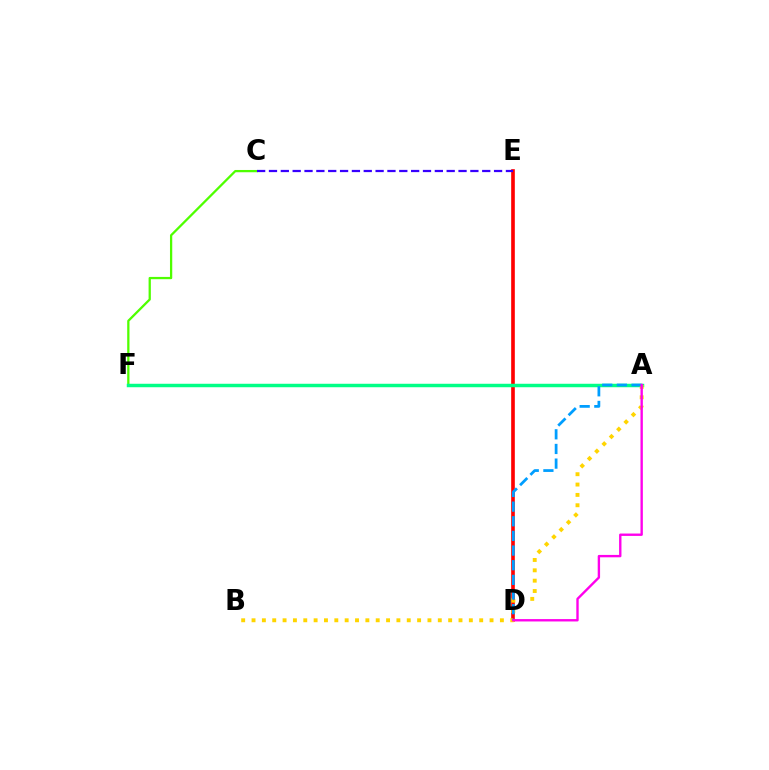{('D', 'E'): [{'color': '#ff0000', 'line_style': 'solid', 'thickness': 2.62}], ('C', 'F'): [{'color': '#4fff00', 'line_style': 'solid', 'thickness': 1.64}], ('A', 'F'): [{'color': '#00ff86', 'line_style': 'solid', 'thickness': 2.5}], ('A', 'B'): [{'color': '#ffd500', 'line_style': 'dotted', 'thickness': 2.81}], ('A', 'D'): [{'color': '#009eff', 'line_style': 'dashed', 'thickness': 1.99}, {'color': '#ff00ed', 'line_style': 'solid', 'thickness': 1.71}], ('C', 'E'): [{'color': '#3700ff', 'line_style': 'dashed', 'thickness': 1.61}]}